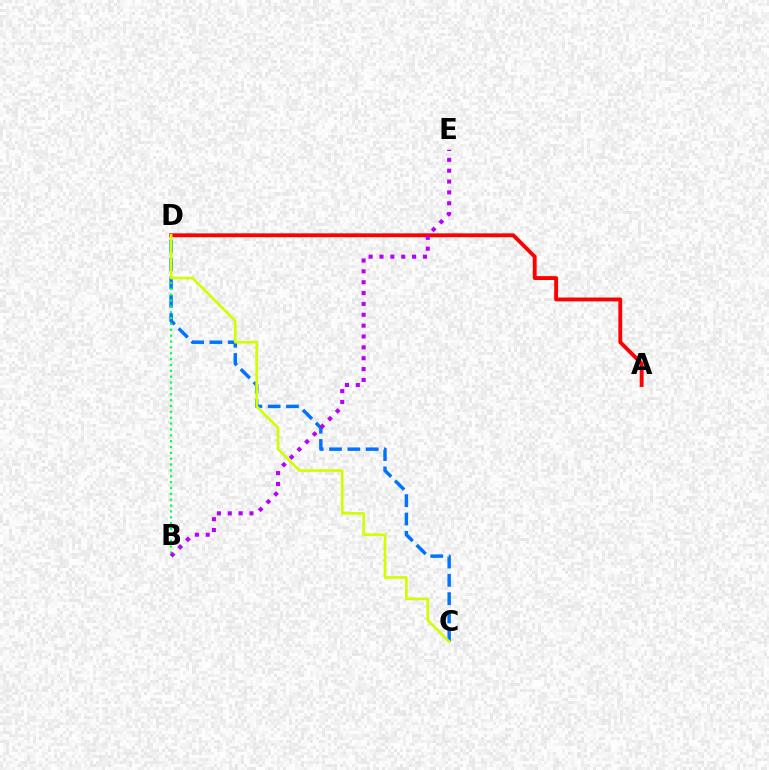{('C', 'D'): [{'color': '#0074ff', 'line_style': 'dashed', 'thickness': 2.49}, {'color': '#d1ff00', 'line_style': 'solid', 'thickness': 1.92}], ('A', 'D'): [{'color': '#ff0000', 'line_style': 'solid', 'thickness': 2.79}], ('B', 'D'): [{'color': '#00ff5c', 'line_style': 'dotted', 'thickness': 1.59}], ('B', 'E'): [{'color': '#b900ff', 'line_style': 'dotted', 'thickness': 2.95}]}